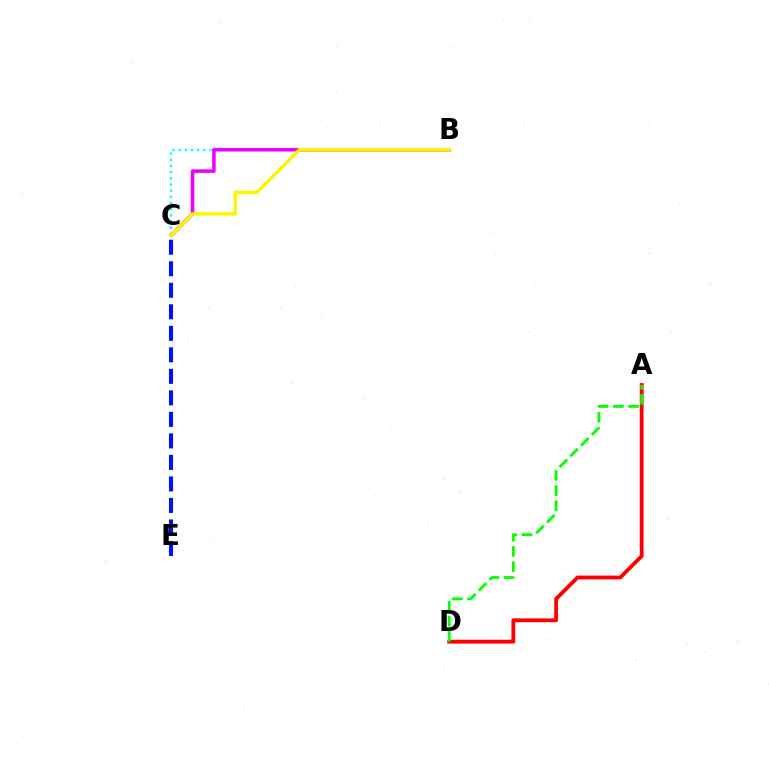{('B', 'C'): [{'color': '#00fff6', 'line_style': 'dotted', 'thickness': 1.68}, {'color': '#ee00ff', 'line_style': 'solid', 'thickness': 2.55}, {'color': '#fcf500', 'line_style': 'solid', 'thickness': 2.5}], ('A', 'D'): [{'color': '#ff0000', 'line_style': 'solid', 'thickness': 2.76}, {'color': '#08ff00', 'line_style': 'dashed', 'thickness': 2.06}], ('C', 'E'): [{'color': '#0010ff', 'line_style': 'dashed', 'thickness': 2.92}]}